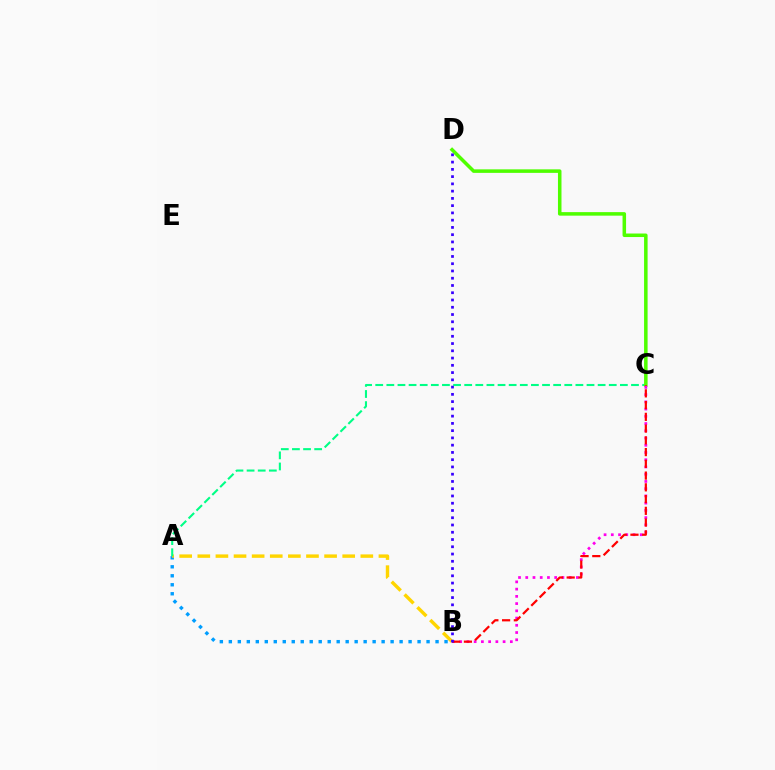{('A', 'B'): [{'color': '#009eff', 'line_style': 'dotted', 'thickness': 2.44}, {'color': '#ffd500', 'line_style': 'dashed', 'thickness': 2.46}], ('A', 'C'): [{'color': '#00ff86', 'line_style': 'dashed', 'thickness': 1.51}], ('C', 'D'): [{'color': '#4fff00', 'line_style': 'solid', 'thickness': 2.54}], ('B', 'C'): [{'color': '#ff00ed', 'line_style': 'dotted', 'thickness': 1.97}, {'color': '#ff0000', 'line_style': 'dashed', 'thickness': 1.6}], ('B', 'D'): [{'color': '#3700ff', 'line_style': 'dotted', 'thickness': 1.97}]}